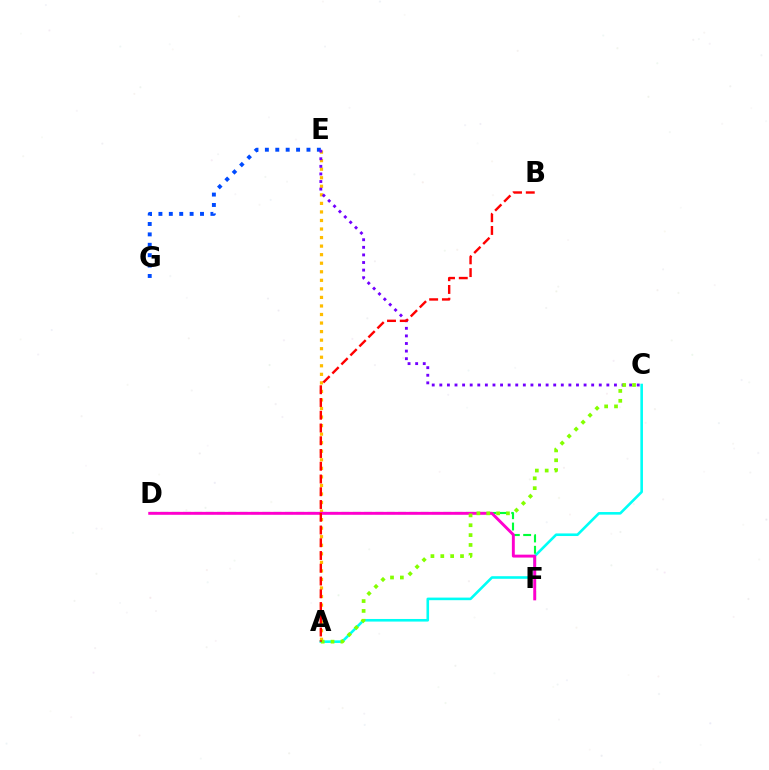{('A', 'C'): [{'color': '#00fff6', 'line_style': 'solid', 'thickness': 1.87}, {'color': '#84ff00', 'line_style': 'dotted', 'thickness': 2.68}], ('D', 'F'): [{'color': '#00ff39', 'line_style': 'dashed', 'thickness': 1.54}, {'color': '#ff00cf', 'line_style': 'solid', 'thickness': 2.1}], ('A', 'E'): [{'color': '#ffbd00', 'line_style': 'dotted', 'thickness': 2.32}], ('E', 'G'): [{'color': '#004bff', 'line_style': 'dotted', 'thickness': 2.83}], ('C', 'E'): [{'color': '#7200ff', 'line_style': 'dotted', 'thickness': 2.06}], ('A', 'B'): [{'color': '#ff0000', 'line_style': 'dashed', 'thickness': 1.73}]}